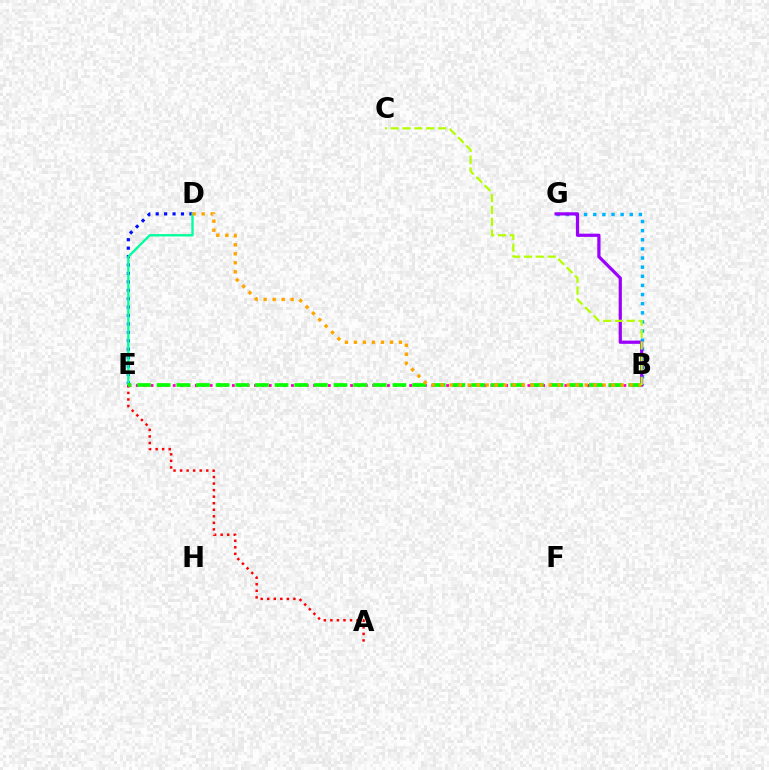{('D', 'E'): [{'color': '#0010ff', 'line_style': 'dotted', 'thickness': 2.29}, {'color': '#00ff9d', 'line_style': 'solid', 'thickness': 1.7}], ('B', 'E'): [{'color': '#ff00bd', 'line_style': 'dotted', 'thickness': 2.01}, {'color': '#08ff00', 'line_style': 'dashed', 'thickness': 2.67}], ('B', 'G'): [{'color': '#00b5ff', 'line_style': 'dotted', 'thickness': 2.48}, {'color': '#9b00ff', 'line_style': 'solid', 'thickness': 2.31}], ('A', 'E'): [{'color': '#ff0000', 'line_style': 'dotted', 'thickness': 1.78}], ('B', 'D'): [{'color': '#ffa500', 'line_style': 'dotted', 'thickness': 2.45}], ('B', 'C'): [{'color': '#b3ff00', 'line_style': 'dashed', 'thickness': 1.61}]}